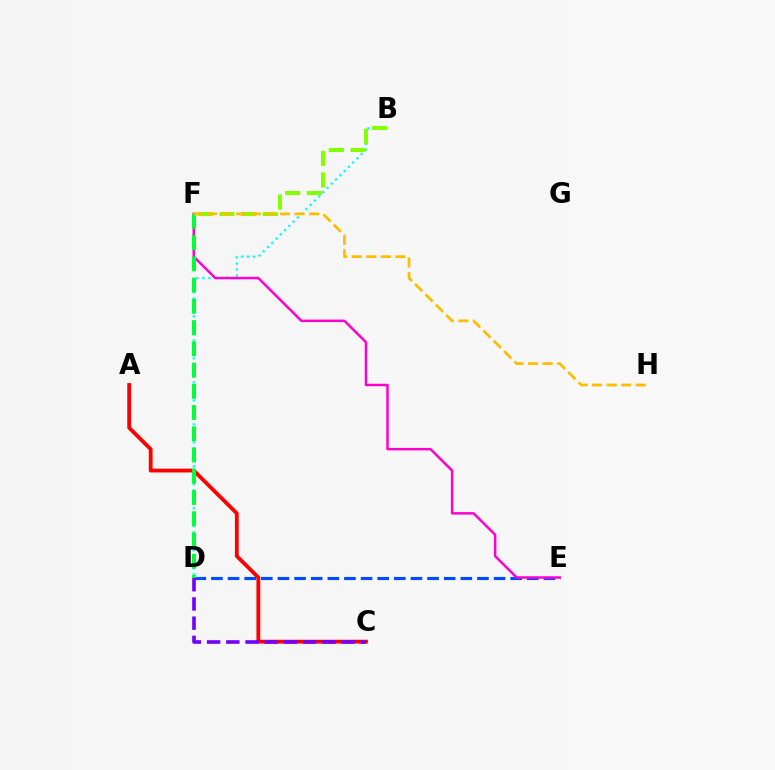{('A', 'C'): [{'color': '#ff0000', 'line_style': 'solid', 'thickness': 2.74}], ('B', 'D'): [{'color': '#00fff6', 'line_style': 'dotted', 'thickness': 1.63}], ('D', 'E'): [{'color': '#004bff', 'line_style': 'dashed', 'thickness': 2.26}], ('E', 'F'): [{'color': '#ff00cf', 'line_style': 'solid', 'thickness': 1.79}], ('C', 'D'): [{'color': '#7200ff', 'line_style': 'dashed', 'thickness': 2.61}], ('B', 'F'): [{'color': '#84ff00', 'line_style': 'dashed', 'thickness': 2.95}], ('D', 'F'): [{'color': '#00ff39', 'line_style': 'dashed', 'thickness': 2.89}], ('F', 'H'): [{'color': '#ffbd00', 'line_style': 'dashed', 'thickness': 1.98}]}